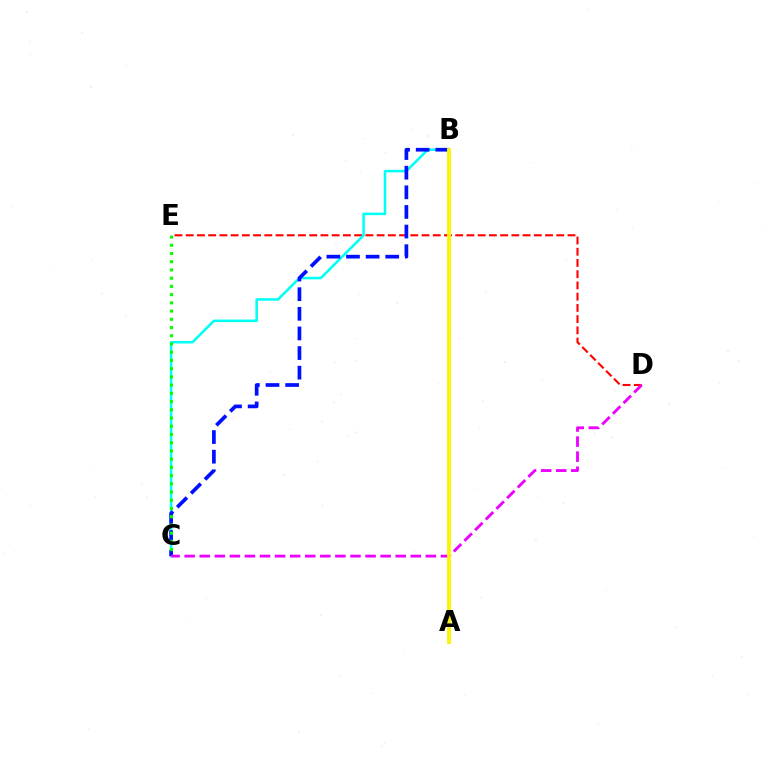{('D', 'E'): [{'color': '#ff0000', 'line_style': 'dashed', 'thickness': 1.53}], ('B', 'C'): [{'color': '#00fff6', 'line_style': 'solid', 'thickness': 1.83}, {'color': '#0010ff', 'line_style': 'dashed', 'thickness': 2.67}], ('C', 'E'): [{'color': '#08ff00', 'line_style': 'dotted', 'thickness': 2.23}], ('C', 'D'): [{'color': '#ee00ff', 'line_style': 'dashed', 'thickness': 2.05}], ('A', 'B'): [{'color': '#fcf500', 'line_style': 'solid', 'thickness': 2.77}]}